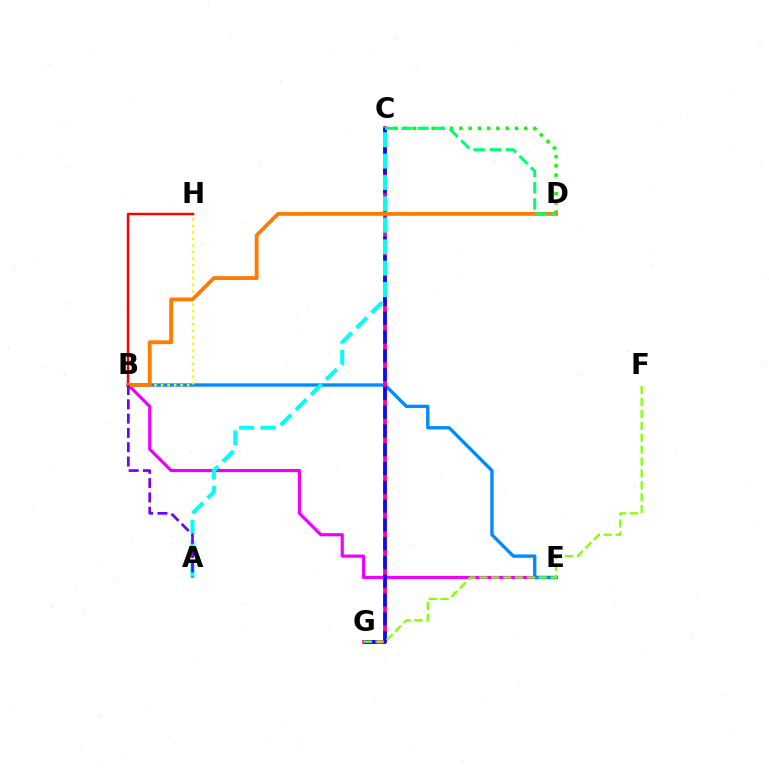{('B', 'E'): [{'color': '#ee00ff', 'line_style': 'solid', 'thickness': 2.29}, {'color': '#008cff', 'line_style': 'solid', 'thickness': 2.41}], ('C', 'G'): [{'color': '#ff0094', 'line_style': 'solid', 'thickness': 2.7}, {'color': '#0010ff', 'line_style': 'dashed', 'thickness': 2.55}], ('B', 'H'): [{'color': '#ff0000', 'line_style': 'solid', 'thickness': 1.76}, {'color': '#fcf500', 'line_style': 'dotted', 'thickness': 1.78}], ('C', 'D'): [{'color': '#08ff00', 'line_style': 'dotted', 'thickness': 2.51}, {'color': '#00ff74', 'line_style': 'dashed', 'thickness': 2.2}], ('A', 'C'): [{'color': '#00fff6', 'line_style': 'dashed', 'thickness': 2.91}], ('B', 'D'): [{'color': '#ff7c00', 'line_style': 'solid', 'thickness': 2.76}], ('A', 'B'): [{'color': '#7200ff', 'line_style': 'dashed', 'thickness': 1.94}], ('F', 'G'): [{'color': '#84ff00', 'line_style': 'dashed', 'thickness': 1.62}]}